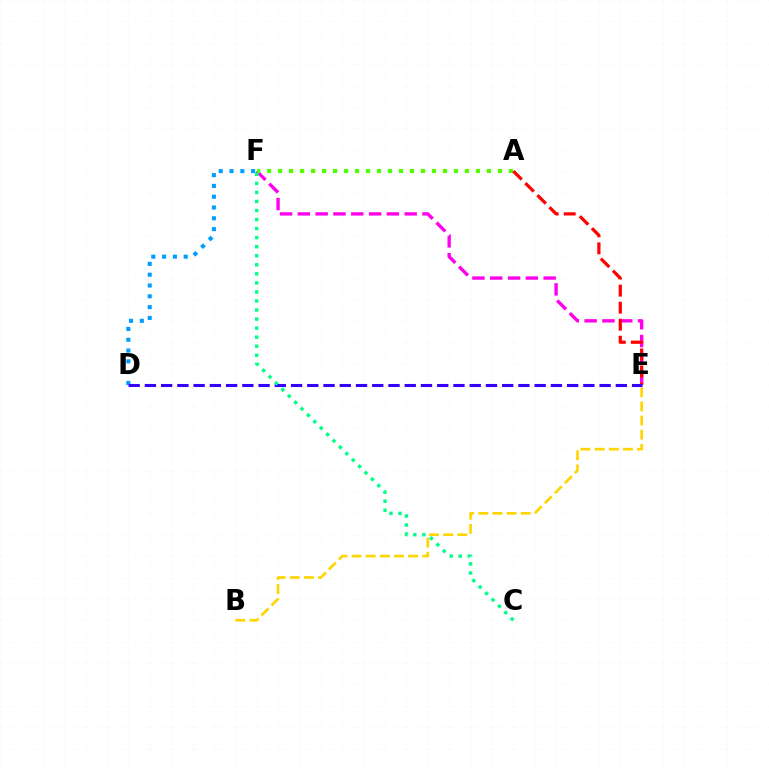{('E', 'F'): [{'color': '#ff00ed', 'line_style': 'dashed', 'thickness': 2.42}], ('A', 'F'): [{'color': '#4fff00', 'line_style': 'dotted', 'thickness': 2.99}], ('D', 'F'): [{'color': '#009eff', 'line_style': 'dotted', 'thickness': 2.94}], ('A', 'E'): [{'color': '#ff0000', 'line_style': 'dashed', 'thickness': 2.31}], ('B', 'E'): [{'color': '#ffd500', 'line_style': 'dashed', 'thickness': 1.92}], ('D', 'E'): [{'color': '#3700ff', 'line_style': 'dashed', 'thickness': 2.21}], ('C', 'F'): [{'color': '#00ff86', 'line_style': 'dotted', 'thickness': 2.46}]}